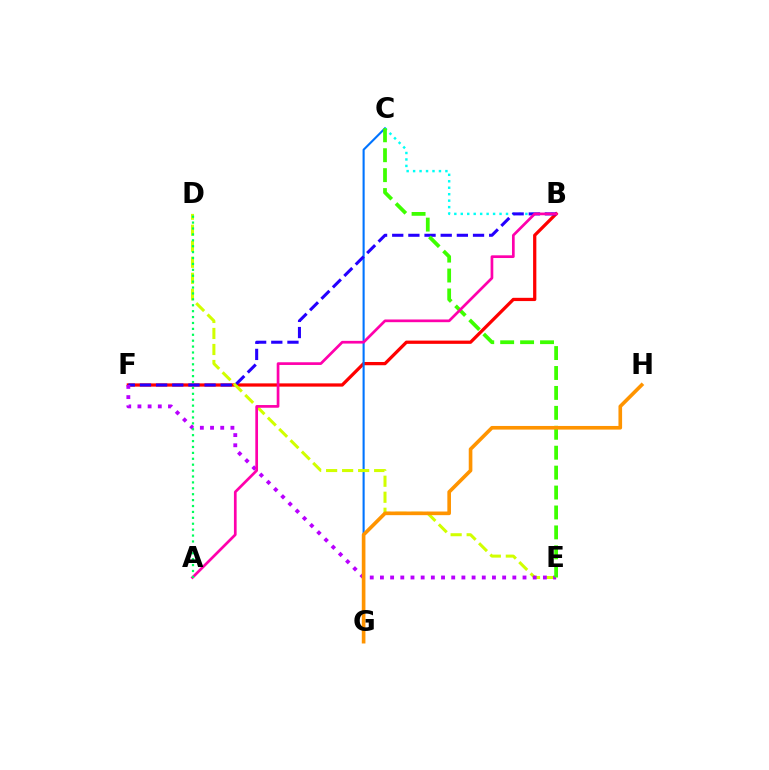{('B', 'F'): [{'color': '#ff0000', 'line_style': 'solid', 'thickness': 2.34}, {'color': '#2500ff', 'line_style': 'dashed', 'thickness': 2.2}], ('C', 'G'): [{'color': '#0074ff', 'line_style': 'solid', 'thickness': 1.52}], ('B', 'C'): [{'color': '#00fff6', 'line_style': 'dotted', 'thickness': 1.76}], ('D', 'E'): [{'color': '#d1ff00', 'line_style': 'dashed', 'thickness': 2.18}], ('E', 'F'): [{'color': '#b900ff', 'line_style': 'dotted', 'thickness': 2.77}], ('C', 'E'): [{'color': '#3dff00', 'line_style': 'dashed', 'thickness': 2.71}], ('A', 'B'): [{'color': '#ff00ac', 'line_style': 'solid', 'thickness': 1.95}], ('A', 'D'): [{'color': '#00ff5c', 'line_style': 'dotted', 'thickness': 1.6}], ('G', 'H'): [{'color': '#ff9400', 'line_style': 'solid', 'thickness': 2.62}]}